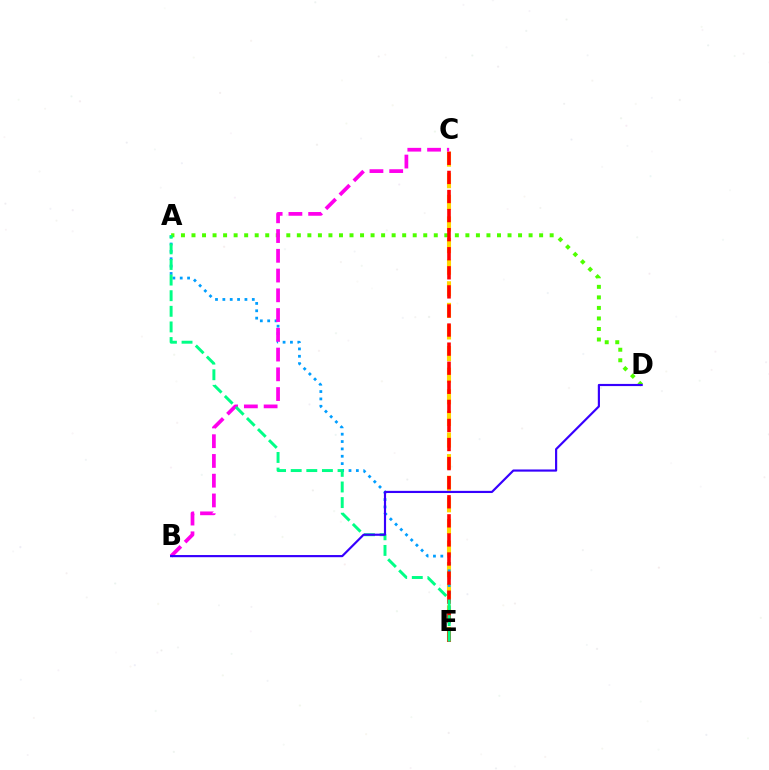{('C', 'E'): [{'color': '#ffd500', 'line_style': 'dashed', 'thickness': 2.94}, {'color': '#ff0000', 'line_style': 'dashed', 'thickness': 2.59}], ('A', 'E'): [{'color': '#009eff', 'line_style': 'dotted', 'thickness': 2.0}, {'color': '#00ff86', 'line_style': 'dashed', 'thickness': 2.12}], ('A', 'D'): [{'color': '#4fff00', 'line_style': 'dotted', 'thickness': 2.86}], ('B', 'C'): [{'color': '#ff00ed', 'line_style': 'dashed', 'thickness': 2.68}], ('B', 'D'): [{'color': '#3700ff', 'line_style': 'solid', 'thickness': 1.56}]}